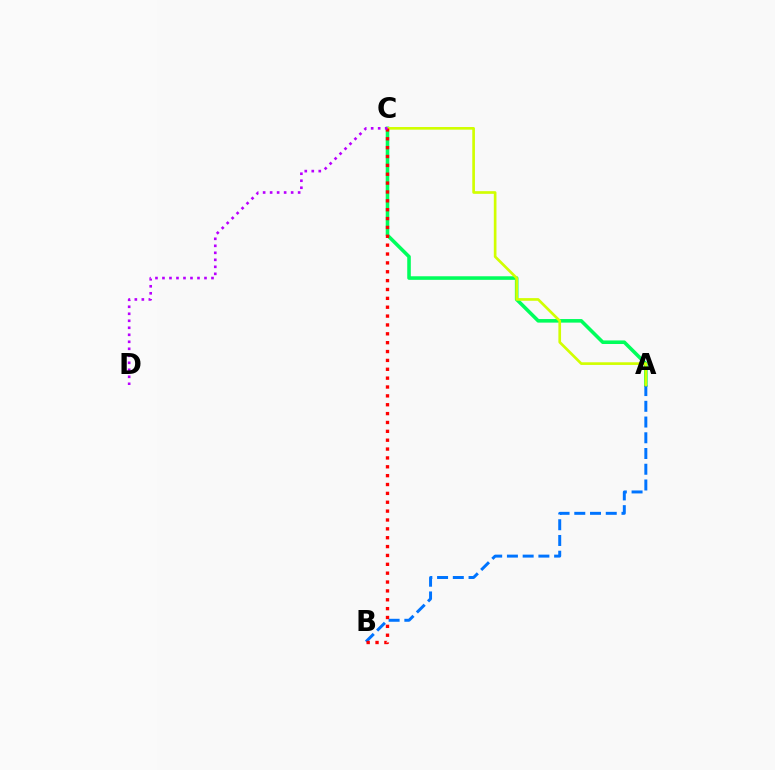{('A', 'C'): [{'color': '#00ff5c', 'line_style': 'solid', 'thickness': 2.57}, {'color': '#d1ff00', 'line_style': 'solid', 'thickness': 1.92}], ('A', 'B'): [{'color': '#0074ff', 'line_style': 'dashed', 'thickness': 2.14}], ('B', 'C'): [{'color': '#ff0000', 'line_style': 'dotted', 'thickness': 2.41}], ('C', 'D'): [{'color': '#b900ff', 'line_style': 'dotted', 'thickness': 1.9}]}